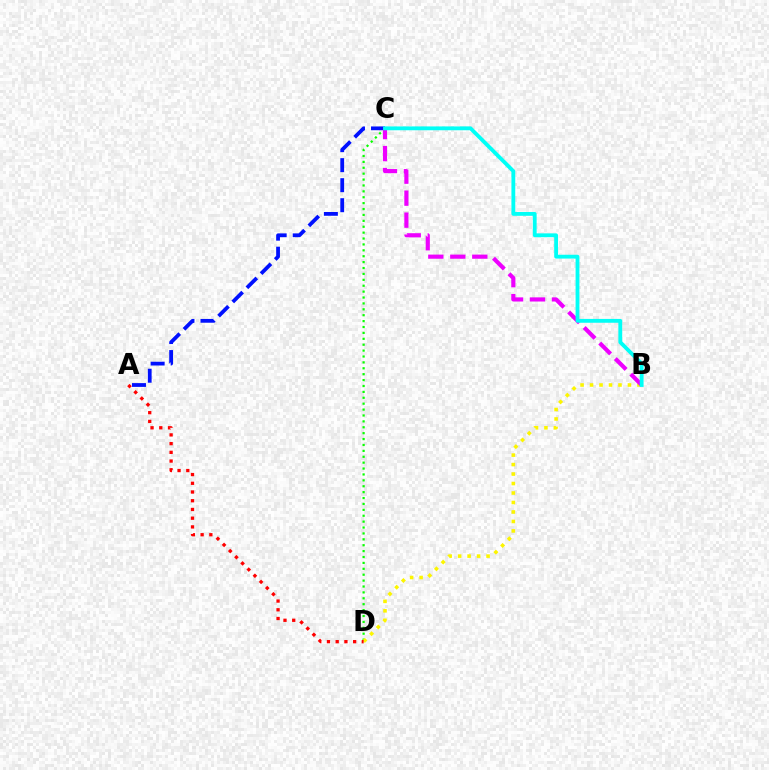{('C', 'D'): [{'color': '#08ff00', 'line_style': 'dotted', 'thickness': 1.6}], ('A', 'C'): [{'color': '#0010ff', 'line_style': 'dashed', 'thickness': 2.72}], ('B', 'D'): [{'color': '#fcf500', 'line_style': 'dotted', 'thickness': 2.58}], ('A', 'D'): [{'color': '#ff0000', 'line_style': 'dotted', 'thickness': 2.37}], ('B', 'C'): [{'color': '#ee00ff', 'line_style': 'dashed', 'thickness': 2.99}, {'color': '#00fff6', 'line_style': 'solid', 'thickness': 2.76}]}